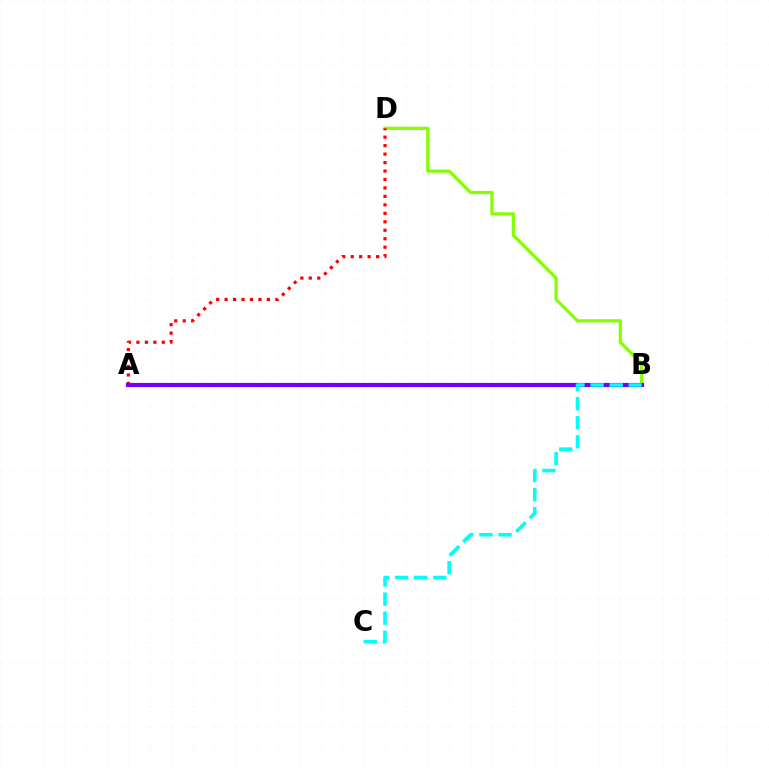{('B', 'D'): [{'color': '#84ff00', 'line_style': 'solid', 'thickness': 2.31}], ('A', 'D'): [{'color': '#ff0000', 'line_style': 'dotted', 'thickness': 2.3}], ('A', 'B'): [{'color': '#7200ff', 'line_style': 'solid', 'thickness': 3.0}], ('B', 'C'): [{'color': '#00fff6', 'line_style': 'dashed', 'thickness': 2.59}]}